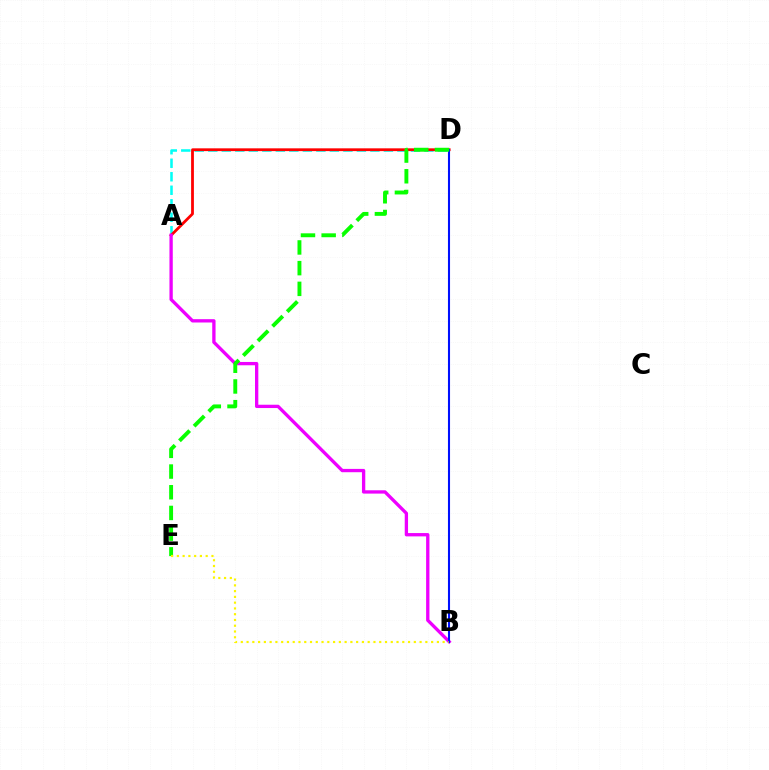{('A', 'D'): [{'color': '#00fff6', 'line_style': 'dashed', 'thickness': 1.84}, {'color': '#ff0000', 'line_style': 'solid', 'thickness': 2.01}], ('A', 'B'): [{'color': '#ee00ff', 'line_style': 'solid', 'thickness': 2.39}], ('B', 'D'): [{'color': '#0010ff', 'line_style': 'solid', 'thickness': 1.5}], ('D', 'E'): [{'color': '#08ff00', 'line_style': 'dashed', 'thickness': 2.81}], ('B', 'E'): [{'color': '#fcf500', 'line_style': 'dotted', 'thickness': 1.57}]}